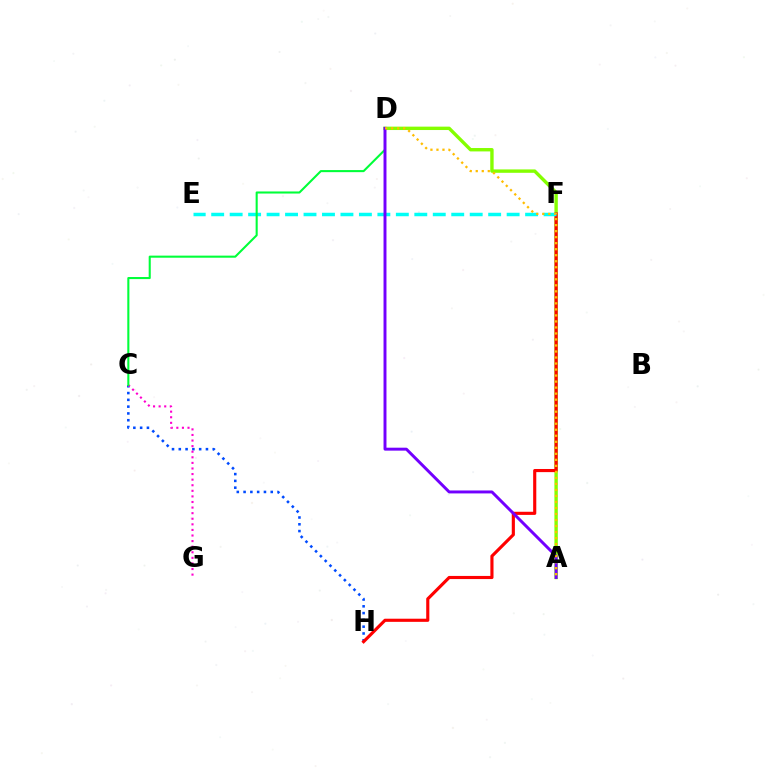{('A', 'D'): [{'color': '#84ff00', 'line_style': 'solid', 'thickness': 2.44}, {'color': '#7200ff', 'line_style': 'solid', 'thickness': 2.12}, {'color': '#ffbd00', 'line_style': 'dotted', 'thickness': 1.64}], ('C', 'H'): [{'color': '#004bff', 'line_style': 'dotted', 'thickness': 1.84}], ('F', 'H'): [{'color': '#ff0000', 'line_style': 'solid', 'thickness': 2.26}], ('E', 'F'): [{'color': '#00fff6', 'line_style': 'dashed', 'thickness': 2.51}], ('C', 'G'): [{'color': '#ff00cf', 'line_style': 'dotted', 'thickness': 1.52}], ('C', 'D'): [{'color': '#00ff39', 'line_style': 'solid', 'thickness': 1.5}]}